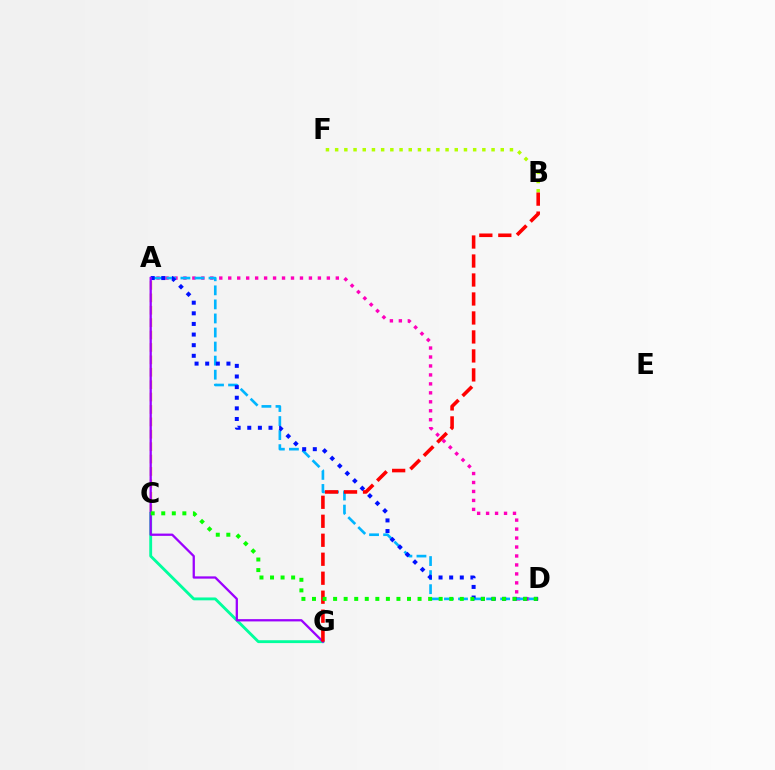{('A', 'C'): [{'color': '#ffa500', 'line_style': 'dashed', 'thickness': 1.68}], ('C', 'G'): [{'color': '#00ff9d', 'line_style': 'solid', 'thickness': 2.06}], ('A', 'D'): [{'color': '#ff00bd', 'line_style': 'dotted', 'thickness': 2.44}, {'color': '#00b5ff', 'line_style': 'dashed', 'thickness': 1.91}, {'color': '#0010ff', 'line_style': 'dotted', 'thickness': 2.89}], ('B', 'F'): [{'color': '#b3ff00', 'line_style': 'dotted', 'thickness': 2.5}], ('A', 'G'): [{'color': '#9b00ff', 'line_style': 'solid', 'thickness': 1.64}], ('B', 'G'): [{'color': '#ff0000', 'line_style': 'dashed', 'thickness': 2.58}], ('C', 'D'): [{'color': '#08ff00', 'line_style': 'dotted', 'thickness': 2.87}]}